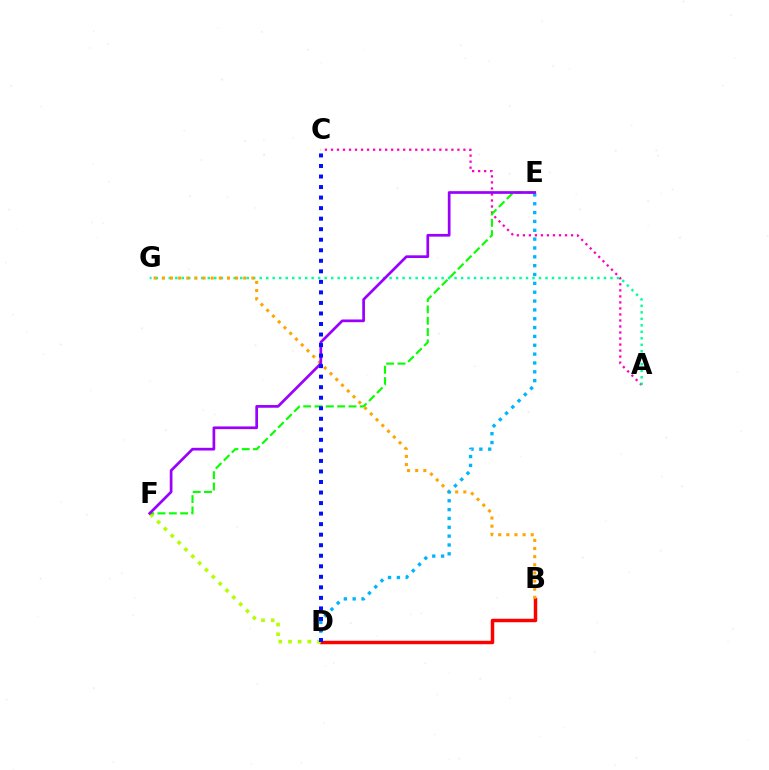{('B', 'D'): [{'color': '#ff0000', 'line_style': 'solid', 'thickness': 2.49}], ('D', 'F'): [{'color': '#b3ff00', 'line_style': 'dotted', 'thickness': 2.63}], ('A', 'C'): [{'color': '#ff00bd', 'line_style': 'dotted', 'thickness': 1.64}], ('A', 'G'): [{'color': '#00ff9d', 'line_style': 'dotted', 'thickness': 1.76}], ('E', 'F'): [{'color': '#08ff00', 'line_style': 'dashed', 'thickness': 1.54}, {'color': '#9b00ff', 'line_style': 'solid', 'thickness': 1.95}], ('B', 'G'): [{'color': '#ffa500', 'line_style': 'dotted', 'thickness': 2.21}], ('D', 'E'): [{'color': '#00b5ff', 'line_style': 'dotted', 'thickness': 2.4}], ('C', 'D'): [{'color': '#0010ff', 'line_style': 'dotted', 'thickness': 2.86}]}